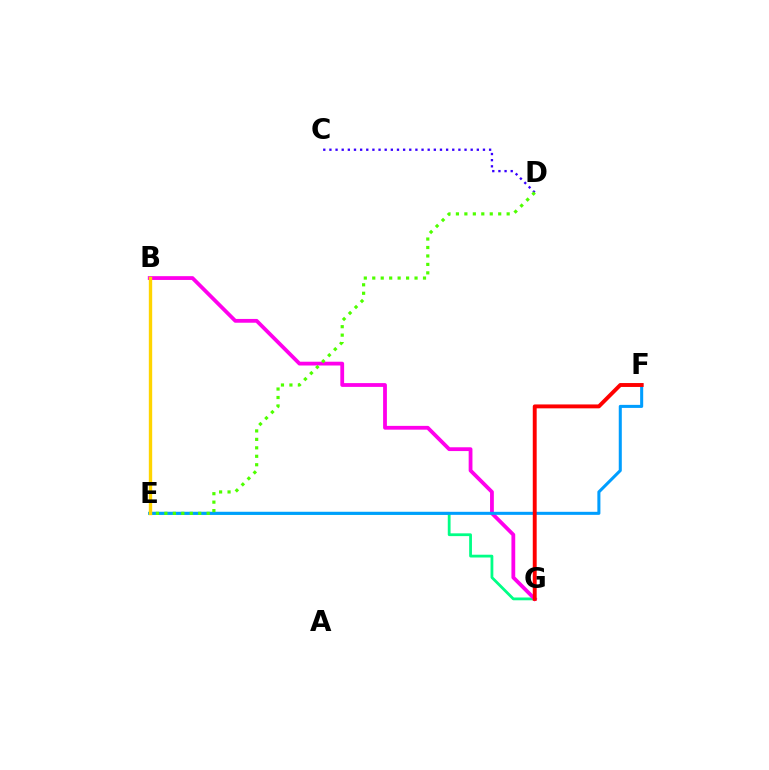{('E', 'G'): [{'color': '#00ff86', 'line_style': 'solid', 'thickness': 2.0}], ('B', 'G'): [{'color': '#ff00ed', 'line_style': 'solid', 'thickness': 2.73}], ('C', 'D'): [{'color': '#3700ff', 'line_style': 'dotted', 'thickness': 1.67}], ('E', 'F'): [{'color': '#009eff', 'line_style': 'solid', 'thickness': 2.19}], ('D', 'E'): [{'color': '#4fff00', 'line_style': 'dotted', 'thickness': 2.3}], ('B', 'E'): [{'color': '#ffd500', 'line_style': 'solid', 'thickness': 2.42}], ('F', 'G'): [{'color': '#ff0000', 'line_style': 'solid', 'thickness': 2.81}]}